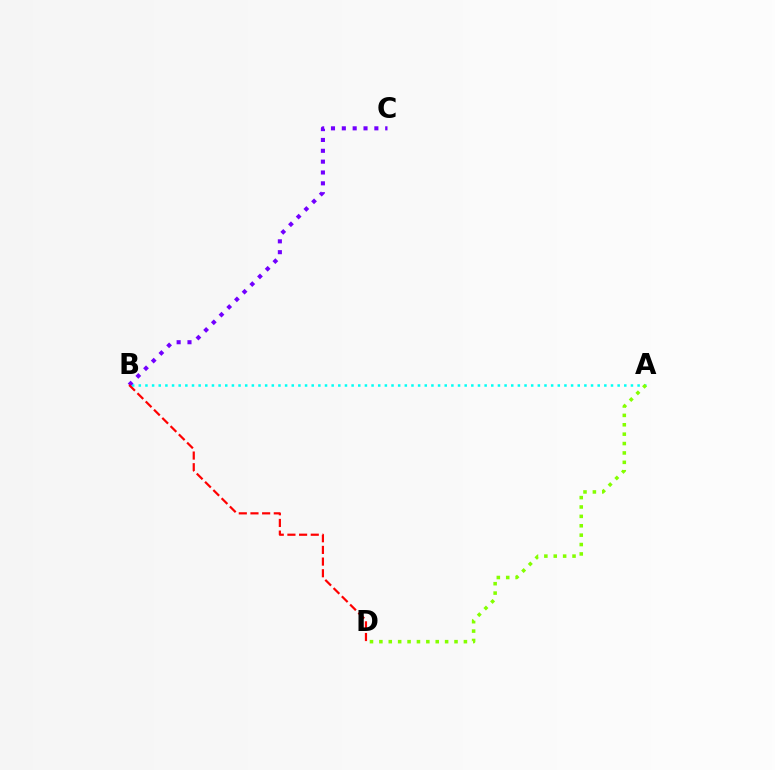{('A', 'B'): [{'color': '#00fff6', 'line_style': 'dotted', 'thickness': 1.81}], ('B', 'C'): [{'color': '#7200ff', 'line_style': 'dotted', 'thickness': 2.95}], ('A', 'D'): [{'color': '#84ff00', 'line_style': 'dotted', 'thickness': 2.55}], ('B', 'D'): [{'color': '#ff0000', 'line_style': 'dashed', 'thickness': 1.59}]}